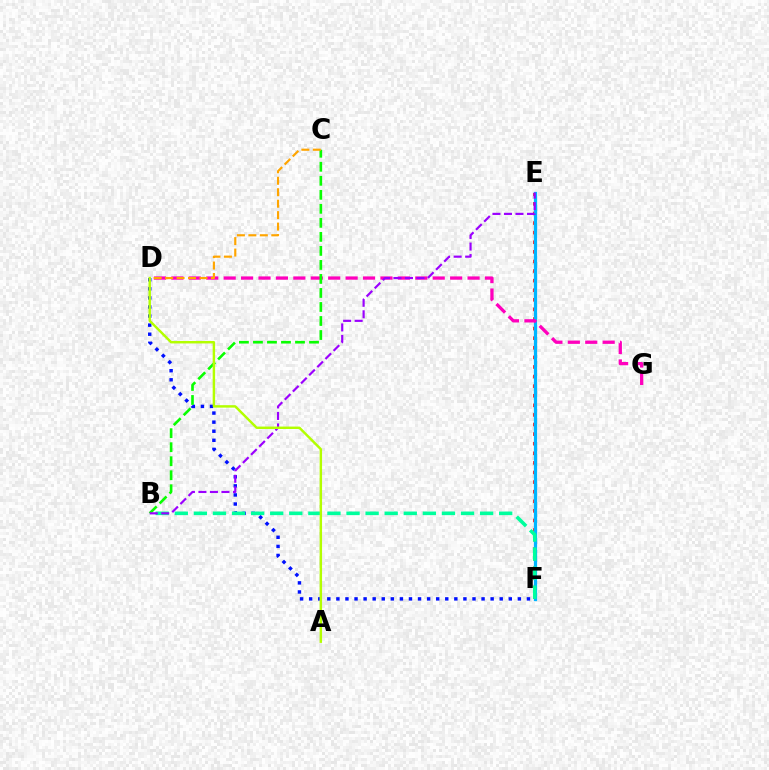{('E', 'F'): [{'color': '#ff0000', 'line_style': 'dotted', 'thickness': 2.61}, {'color': '#00b5ff', 'line_style': 'solid', 'thickness': 2.34}], ('D', 'G'): [{'color': '#ff00bd', 'line_style': 'dashed', 'thickness': 2.37}], ('D', 'F'): [{'color': '#0010ff', 'line_style': 'dotted', 'thickness': 2.47}], ('B', 'F'): [{'color': '#00ff9d', 'line_style': 'dashed', 'thickness': 2.59}], ('B', 'C'): [{'color': '#08ff00', 'line_style': 'dashed', 'thickness': 1.9}], ('C', 'D'): [{'color': '#ffa500', 'line_style': 'dashed', 'thickness': 1.56}], ('B', 'E'): [{'color': '#9b00ff', 'line_style': 'dashed', 'thickness': 1.56}], ('A', 'D'): [{'color': '#b3ff00', 'line_style': 'solid', 'thickness': 1.76}]}